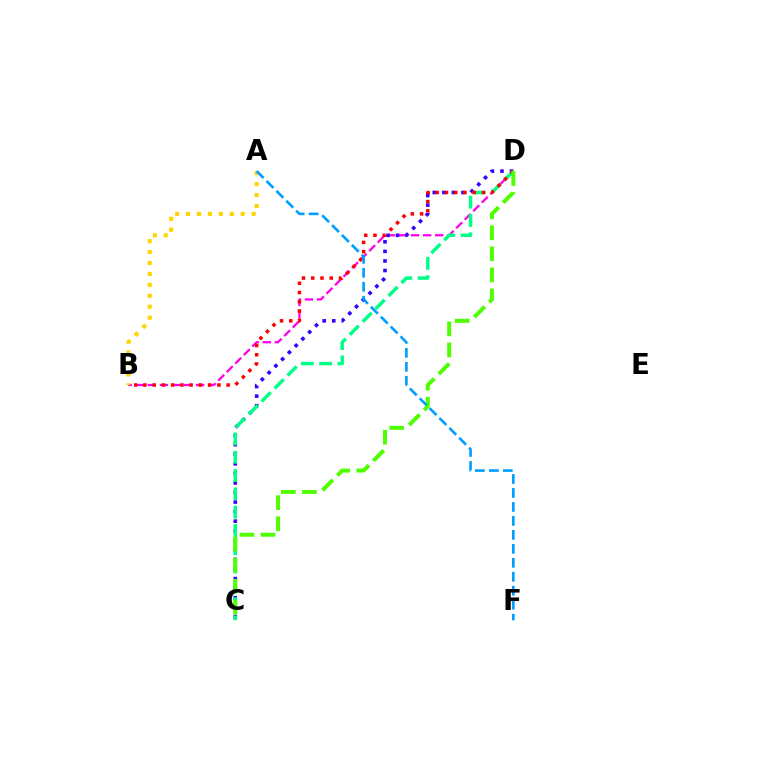{('B', 'D'): [{'color': '#ff00ed', 'line_style': 'dashed', 'thickness': 1.64}, {'color': '#ff0000', 'line_style': 'dotted', 'thickness': 2.51}], ('A', 'B'): [{'color': '#ffd500', 'line_style': 'dotted', 'thickness': 2.97}], ('C', 'D'): [{'color': '#3700ff', 'line_style': 'dotted', 'thickness': 2.6}, {'color': '#00ff86', 'line_style': 'dashed', 'thickness': 2.49}, {'color': '#4fff00', 'line_style': 'dashed', 'thickness': 2.86}], ('A', 'F'): [{'color': '#009eff', 'line_style': 'dashed', 'thickness': 1.9}]}